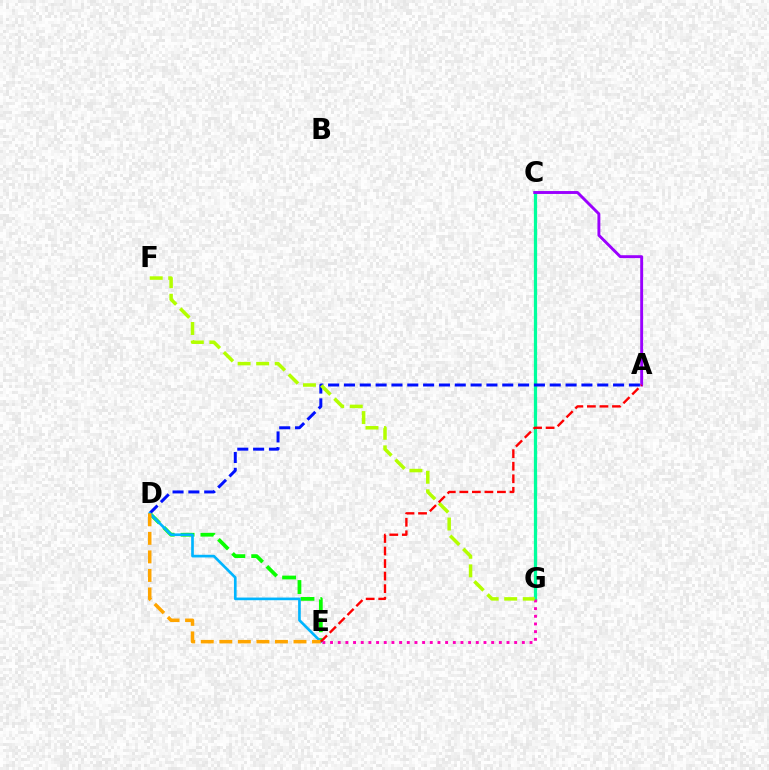{('C', 'G'): [{'color': '#00ff9d', 'line_style': 'solid', 'thickness': 2.34}], ('D', 'E'): [{'color': '#08ff00', 'line_style': 'dashed', 'thickness': 2.7}, {'color': '#00b5ff', 'line_style': 'solid', 'thickness': 1.92}, {'color': '#ffa500', 'line_style': 'dashed', 'thickness': 2.52}], ('A', 'D'): [{'color': '#0010ff', 'line_style': 'dashed', 'thickness': 2.15}], ('E', 'G'): [{'color': '#ff00bd', 'line_style': 'dotted', 'thickness': 2.08}], ('A', 'C'): [{'color': '#9b00ff', 'line_style': 'solid', 'thickness': 2.09}], ('F', 'G'): [{'color': '#b3ff00', 'line_style': 'dashed', 'thickness': 2.52}], ('A', 'E'): [{'color': '#ff0000', 'line_style': 'dashed', 'thickness': 1.7}]}